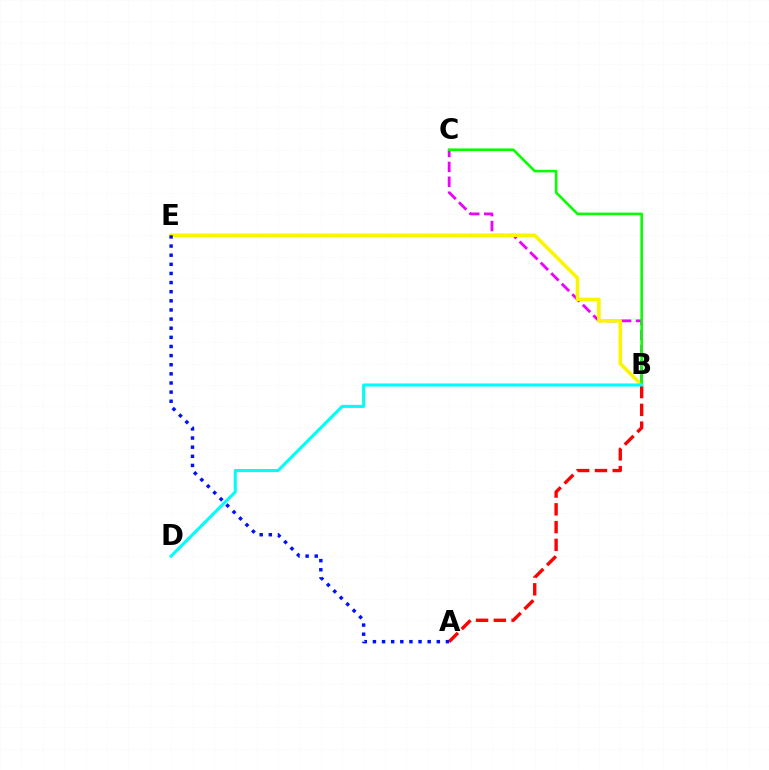{('B', 'C'): [{'color': '#ee00ff', 'line_style': 'dashed', 'thickness': 2.02}, {'color': '#08ff00', 'line_style': 'solid', 'thickness': 1.88}], ('B', 'E'): [{'color': '#fcf500', 'line_style': 'solid', 'thickness': 2.58}], ('A', 'B'): [{'color': '#ff0000', 'line_style': 'dashed', 'thickness': 2.41}], ('B', 'D'): [{'color': '#00fff6', 'line_style': 'solid', 'thickness': 2.22}], ('A', 'E'): [{'color': '#0010ff', 'line_style': 'dotted', 'thickness': 2.48}]}